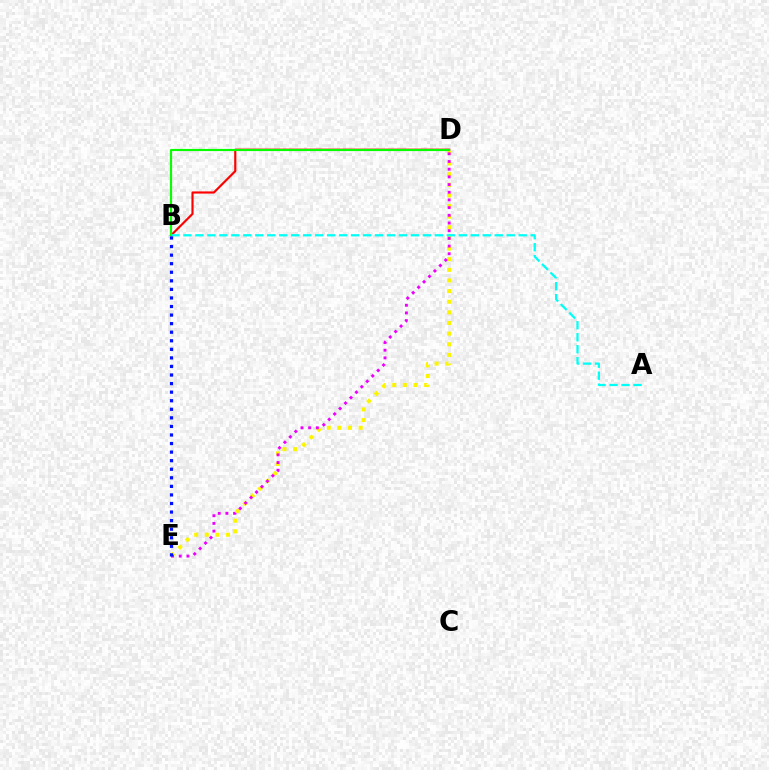{('B', 'D'): [{'color': '#ff0000', 'line_style': 'solid', 'thickness': 1.55}, {'color': '#08ff00', 'line_style': 'solid', 'thickness': 1.55}], ('D', 'E'): [{'color': '#fcf500', 'line_style': 'dotted', 'thickness': 2.89}, {'color': '#ee00ff', 'line_style': 'dotted', 'thickness': 2.09}], ('A', 'B'): [{'color': '#00fff6', 'line_style': 'dashed', 'thickness': 1.63}], ('B', 'E'): [{'color': '#0010ff', 'line_style': 'dotted', 'thickness': 2.33}]}